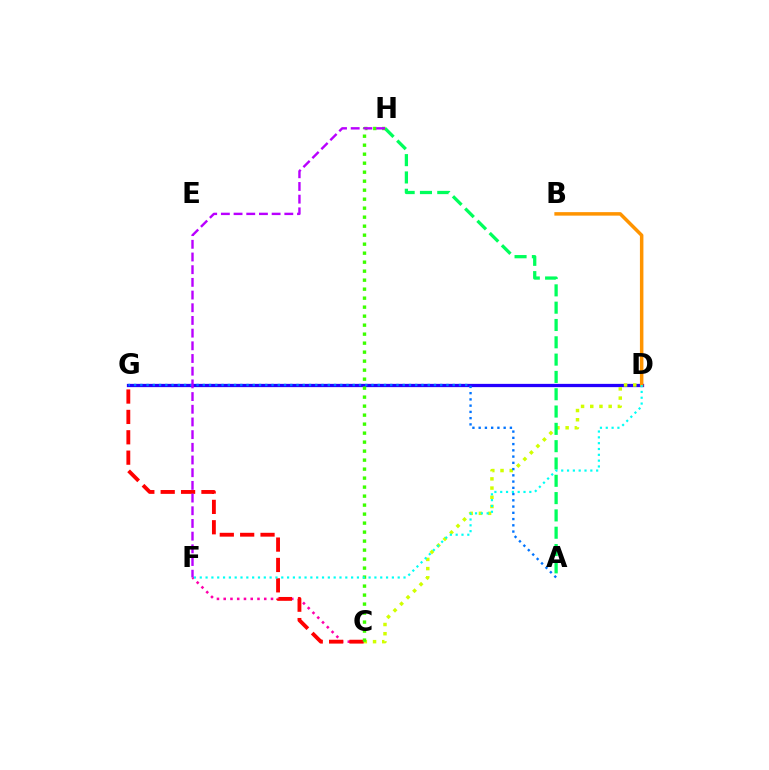{('D', 'G'): [{'color': '#2500ff', 'line_style': 'solid', 'thickness': 2.35}], ('C', 'D'): [{'color': '#d1ff00', 'line_style': 'dotted', 'thickness': 2.5}], ('C', 'F'): [{'color': '#ff00ac', 'line_style': 'dotted', 'thickness': 1.84}], ('B', 'D'): [{'color': '#ff9400', 'line_style': 'solid', 'thickness': 2.52}], ('A', 'G'): [{'color': '#0074ff', 'line_style': 'dotted', 'thickness': 1.7}], ('A', 'H'): [{'color': '#00ff5c', 'line_style': 'dashed', 'thickness': 2.35}], ('C', 'G'): [{'color': '#ff0000', 'line_style': 'dashed', 'thickness': 2.77}], ('C', 'H'): [{'color': '#3dff00', 'line_style': 'dotted', 'thickness': 2.44}], ('F', 'H'): [{'color': '#b900ff', 'line_style': 'dashed', 'thickness': 1.72}], ('D', 'F'): [{'color': '#00fff6', 'line_style': 'dotted', 'thickness': 1.58}]}